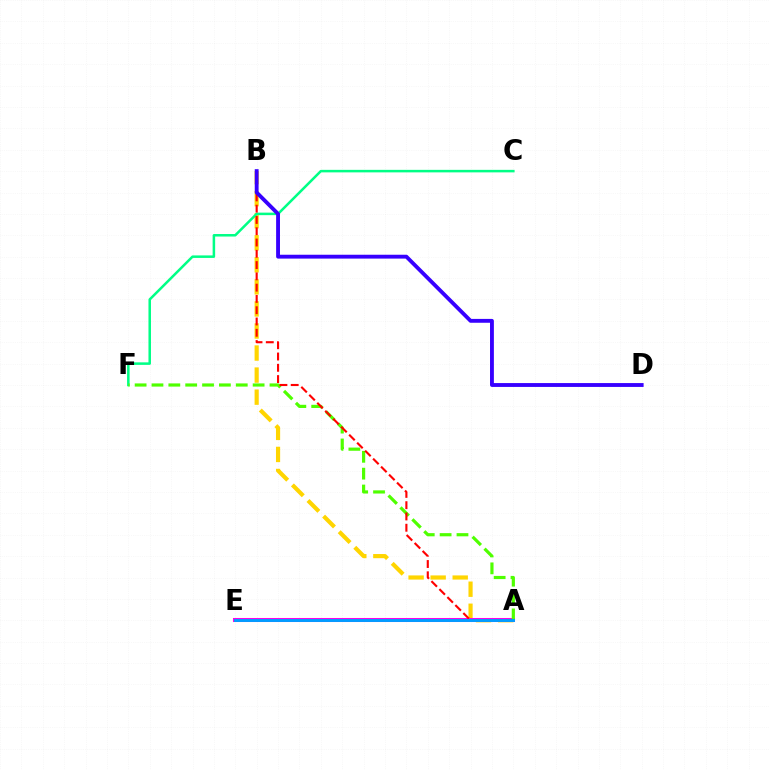{('A', 'B'): [{'color': '#ffd500', 'line_style': 'dashed', 'thickness': 3.0}, {'color': '#ff0000', 'line_style': 'dashed', 'thickness': 1.53}], ('C', 'F'): [{'color': '#00ff86', 'line_style': 'solid', 'thickness': 1.81}], ('A', 'E'): [{'color': '#ff00ed', 'line_style': 'solid', 'thickness': 2.91}, {'color': '#009eff', 'line_style': 'solid', 'thickness': 2.1}], ('A', 'F'): [{'color': '#4fff00', 'line_style': 'dashed', 'thickness': 2.29}], ('B', 'D'): [{'color': '#3700ff', 'line_style': 'solid', 'thickness': 2.78}]}